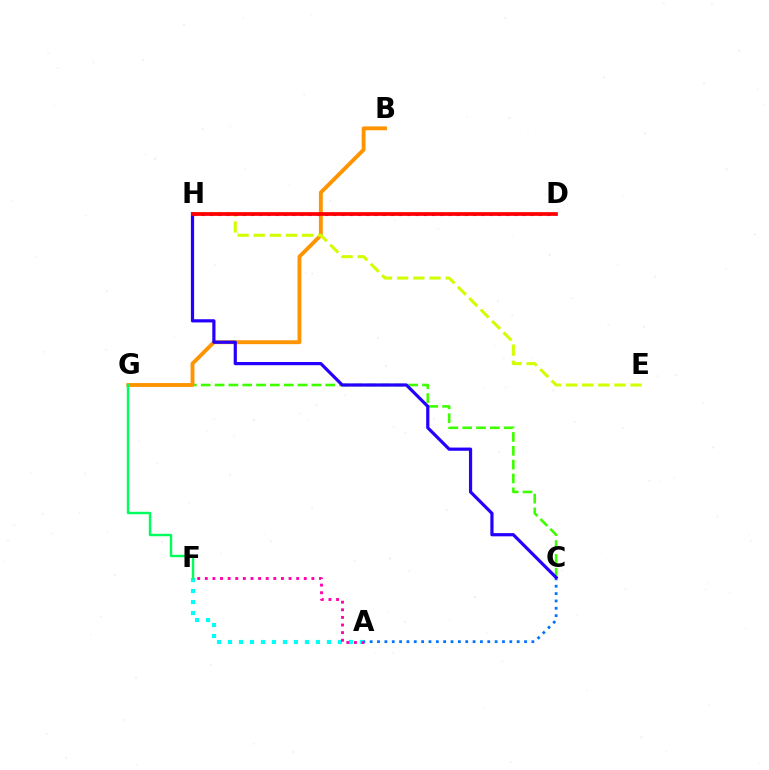{('A', 'F'): [{'color': '#00fff6', 'line_style': 'dotted', 'thickness': 2.99}, {'color': '#ff00ac', 'line_style': 'dotted', 'thickness': 2.07}], ('C', 'G'): [{'color': '#3dff00', 'line_style': 'dashed', 'thickness': 1.88}], ('B', 'G'): [{'color': '#ff9400', 'line_style': 'solid', 'thickness': 2.78}], ('E', 'H'): [{'color': '#d1ff00', 'line_style': 'dashed', 'thickness': 2.19}], ('A', 'C'): [{'color': '#0074ff', 'line_style': 'dotted', 'thickness': 2.0}], ('C', 'H'): [{'color': '#2500ff', 'line_style': 'solid', 'thickness': 2.3}], ('F', 'G'): [{'color': '#00ff5c', 'line_style': 'solid', 'thickness': 1.75}], ('D', 'H'): [{'color': '#b900ff', 'line_style': 'dotted', 'thickness': 2.23}, {'color': '#ff0000', 'line_style': 'solid', 'thickness': 2.68}]}